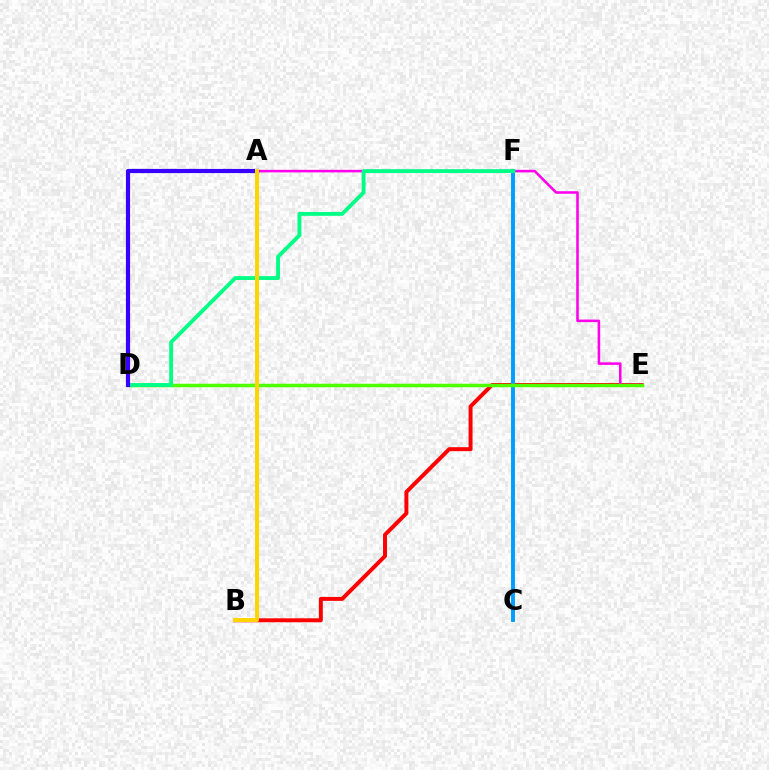{('B', 'E'): [{'color': '#ff0000', 'line_style': 'solid', 'thickness': 2.85}], ('C', 'F'): [{'color': '#009eff', 'line_style': 'solid', 'thickness': 2.82}], ('A', 'E'): [{'color': '#ff00ed', 'line_style': 'solid', 'thickness': 1.84}], ('D', 'E'): [{'color': '#4fff00', 'line_style': 'solid', 'thickness': 2.52}], ('D', 'F'): [{'color': '#00ff86', 'line_style': 'solid', 'thickness': 2.79}], ('A', 'D'): [{'color': '#3700ff', 'line_style': 'solid', 'thickness': 2.99}], ('A', 'B'): [{'color': '#ffd500', 'line_style': 'solid', 'thickness': 2.89}]}